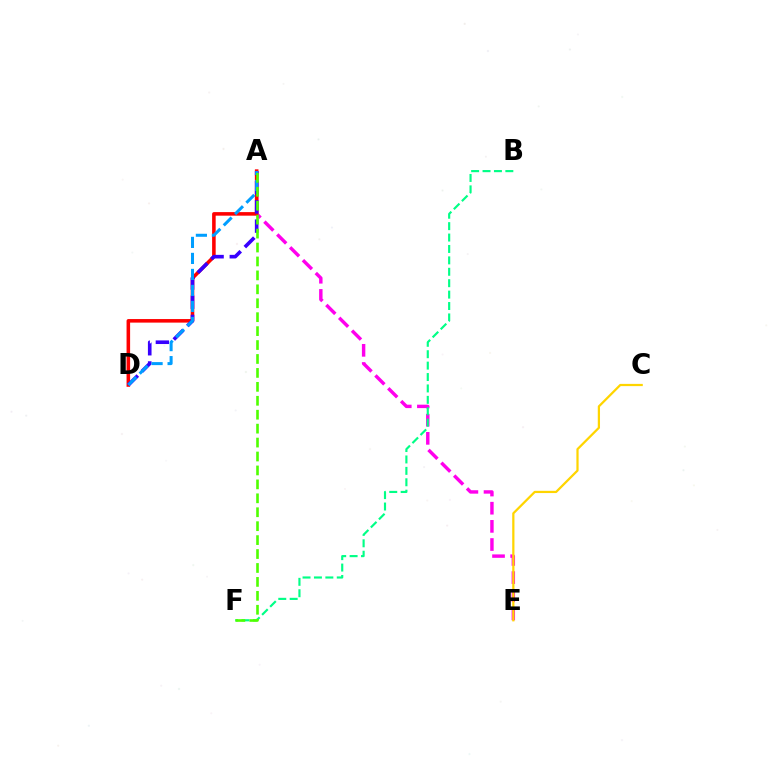{('A', 'E'): [{'color': '#ff00ed', 'line_style': 'dashed', 'thickness': 2.47}], ('C', 'E'): [{'color': '#ffd500', 'line_style': 'solid', 'thickness': 1.61}], ('A', 'D'): [{'color': '#ff0000', 'line_style': 'solid', 'thickness': 2.56}, {'color': '#3700ff', 'line_style': 'dashed', 'thickness': 2.61}, {'color': '#009eff', 'line_style': 'dashed', 'thickness': 2.18}], ('B', 'F'): [{'color': '#00ff86', 'line_style': 'dashed', 'thickness': 1.55}], ('A', 'F'): [{'color': '#4fff00', 'line_style': 'dashed', 'thickness': 1.89}]}